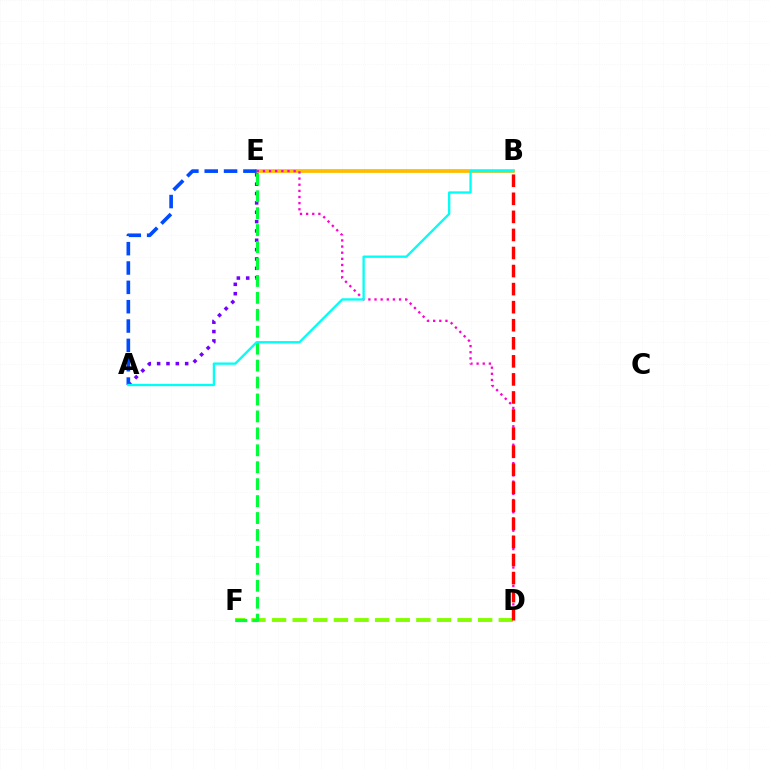{('B', 'E'): [{'color': '#ffbd00', 'line_style': 'solid', 'thickness': 2.7}], ('D', 'E'): [{'color': '#ff00cf', 'line_style': 'dotted', 'thickness': 1.67}], ('A', 'E'): [{'color': '#7200ff', 'line_style': 'dotted', 'thickness': 2.54}, {'color': '#004bff', 'line_style': 'dashed', 'thickness': 2.63}], ('D', 'F'): [{'color': '#84ff00', 'line_style': 'dashed', 'thickness': 2.8}], ('B', 'D'): [{'color': '#ff0000', 'line_style': 'dashed', 'thickness': 2.45}], ('E', 'F'): [{'color': '#00ff39', 'line_style': 'dashed', 'thickness': 2.3}], ('A', 'B'): [{'color': '#00fff6', 'line_style': 'solid', 'thickness': 1.67}]}